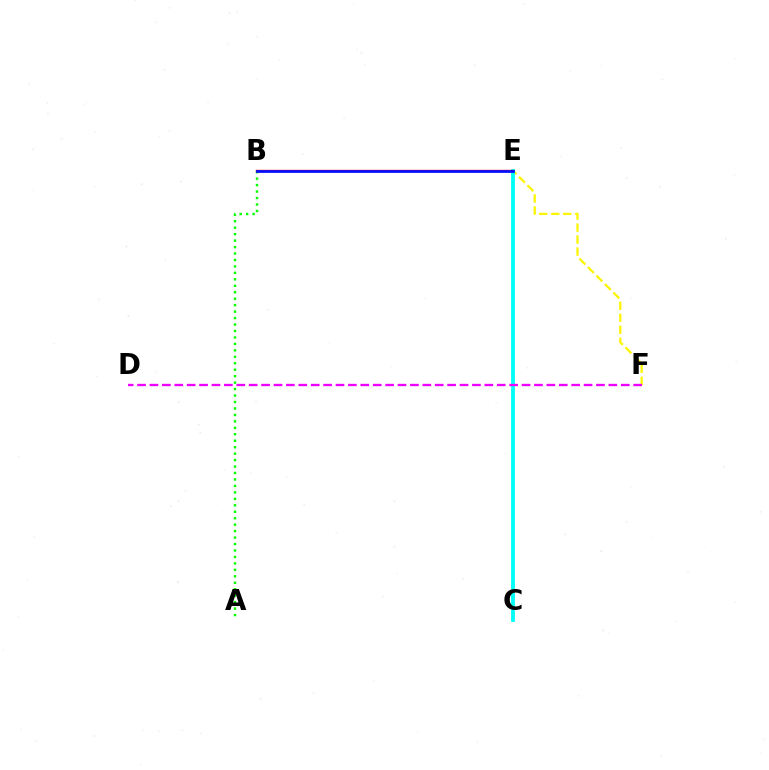{('A', 'B'): [{'color': '#08ff00', 'line_style': 'dotted', 'thickness': 1.75}], ('E', 'F'): [{'color': '#fcf500', 'line_style': 'dashed', 'thickness': 1.63}], ('C', 'E'): [{'color': '#00fff6', 'line_style': 'solid', 'thickness': 2.75}], ('B', 'E'): [{'color': '#ff0000', 'line_style': 'solid', 'thickness': 1.69}, {'color': '#0010ff', 'line_style': 'solid', 'thickness': 1.97}], ('D', 'F'): [{'color': '#ee00ff', 'line_style': 'dashed', 'thickness': 1.68}]}